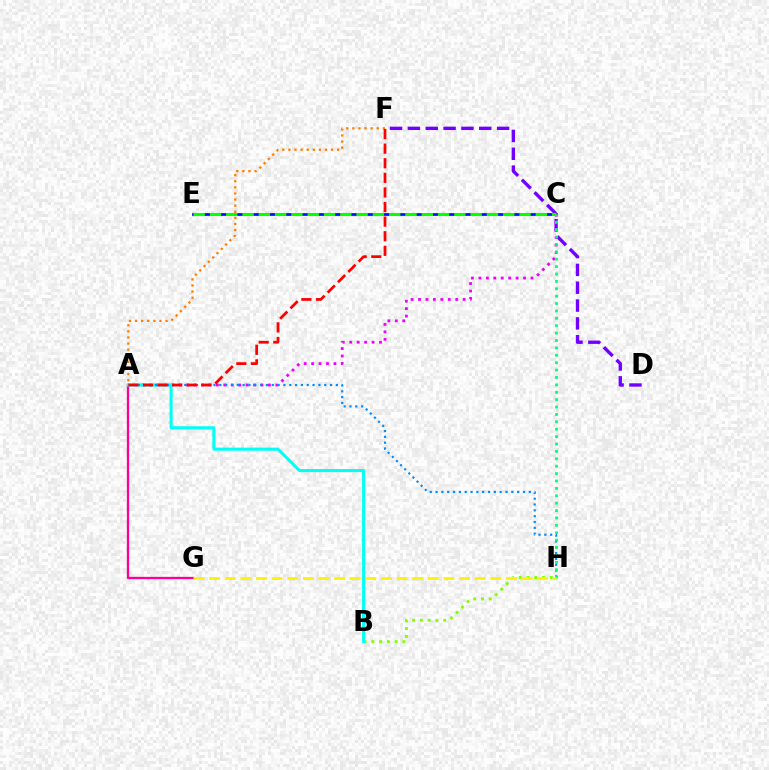{('A', 'G'): [{'color': '#ff0094', 'line_style': 'solid', 'thickness': 1.66}], ('B', 'H'): [{'color': '#84ff00', 'line_style': 'dotted', 'thickness': 2.11}], ('D', 'F'): [{'color': '#7200ff', 'line_style': 'dashed', 'thickness': 2.42}], ('C', 'E'): [{'color': '#0010ff', 'line_style': 'solid', 'thickness': 1.98}, {'color': '#08ff00', 'line_style': 'dashed', 'thickness': 2.21}], ('A', 'C'): [{'color': '#ee00ff', 'line_style': 'dotted', 'thickness': 2.02}], ('A', 'B'): [{'color': '#00fff6', 'line_style': 'solid', 'thickness': 2.2}], ('A', 'H'): [{'color': '#008cff', 'line_style': 'dotted', 'thickness': 1.58}], ('A', 'F'): [{'color': '#ff7c00', 'line_style': 'dotted', 'thickness': 1.66}, {'color': '#ff0000', 'line_style': 'dashed', 'thickness': 1.98}], ('C', 'H'): [{'color': '#00ff74', 'line_style': 'dotted', 'thickness': 2.01}], ('G', 'H'): [{'color': '#fcf500', 'line_style': 'dashed', 'thickness': 2.12}]}